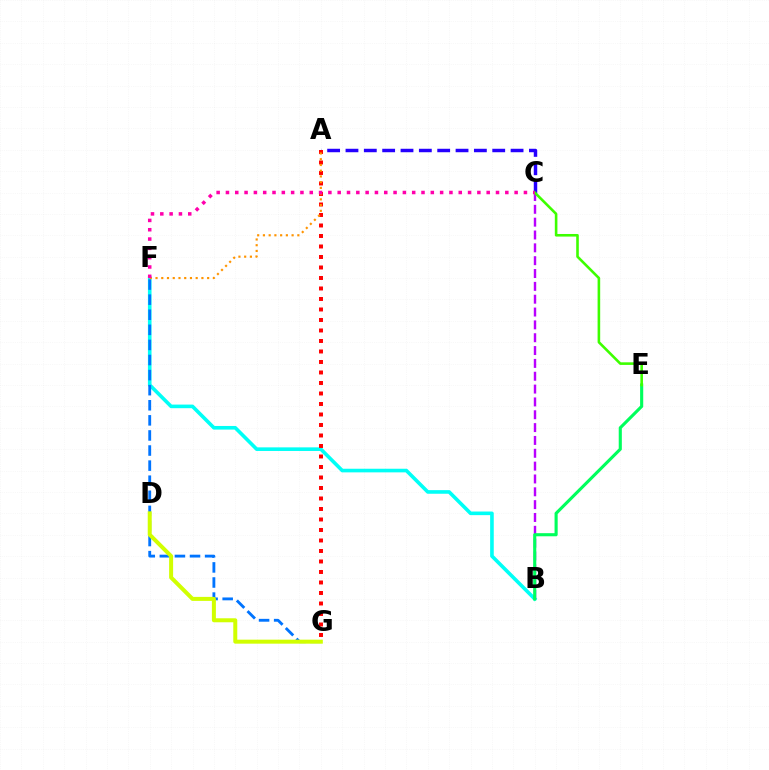{('B', 'F'): [{'color': '#00fff6', 'line_style': 'solid', 'thickness': 2.6}], ('A', 'C'): [{'color': '#2500ff', 'line_style': 'dashed', 'thickness': 2.49}], ('B', 'C'): [{'color': '#b900ff', 'line_style': 'dashed', 'thickness': 1.74}], ('F', 'G'): [{'color': '#0074ff', 'line_style': 'dashed', 'thickness': 2.05}], ('A', 'G'): [{'color': '#ff0000', 'line_style': 'dotted', 'thickness': 2.85}], ('B', 'E'): [{'color': '#00ff5c', 'line_style': 'solid', 'thickness': 2.24}], ('D', 'G'): [{'color': '#d1ff00', 'line_style': 'solid', 'thickness': 2.88}], ('C', 'E'): [{'color': '#3dff00', 'line_style': 'solid', 'thickness': 1.87}], ('A', 'F'): [{'color': '#ff9400', 'line_style': 'dotted', 'thickness': 1.56}], ('C', 'F'): [{'color': '#ff00ac', 'line_style': 'dotted', 'thickness': 2.53}]}